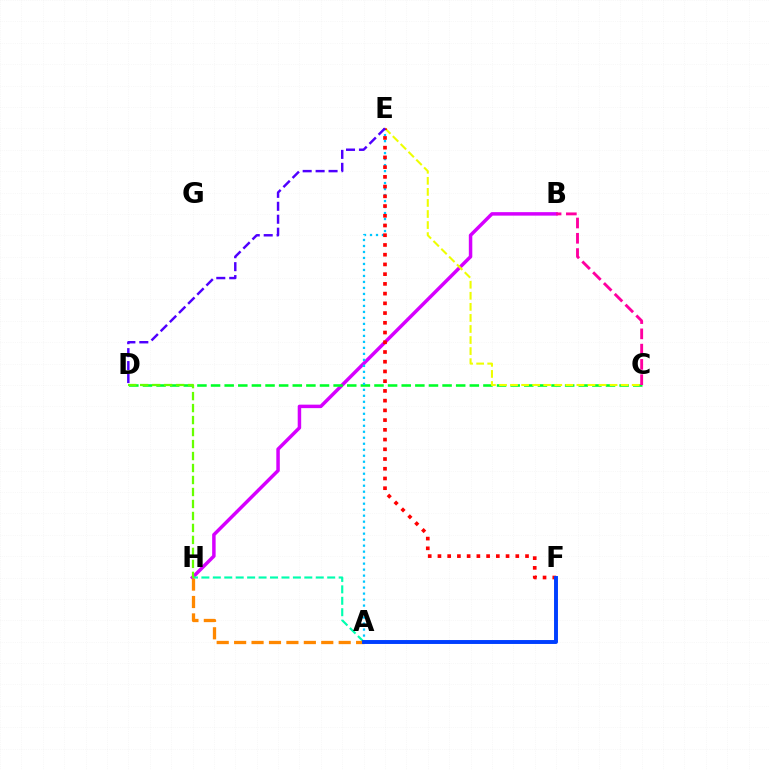{('B', 'H'): [{'color': '#d600ff', 'line_style': 'solid', 'thickness': 2.51}], ('C', 'D'): [{'color': '#00ff27', 'line_style': 'dashed', 'thickness': 1.85}], ('B', 'C'): [{'color': '#ff00a0', 'line_style': 'dashed', 'thickness': 2.07}], ('A', 'E'): [{'color': '#00c7ff', 'line_style': 'dotted', 'thickness': 1.63}], ('C', 'E'): [{'color': '#eeff00', 'line_style': 'dashed', 'thickness': 1.5}], ('E', 'F'): [{'color': '#ff0000', 'line_style': 'dotted', 'thickness': 2.64}], ('A', 'H'): [{'color': '#00ffaf', 'line_style': 'dashed', 'thickness': 1.55}, {'color': '#ff8800', 'line_style': 'dashed', 'thickness': 2.37}], ('D', 'H'): [{'color': '#66ff00', 'line_style': 'dashed', 'thickness': 1.63}], ('D', 'E'): [{'color': '#4f00ff', 'line_style': 'dashed', 'thickness': 1.76}], ('A', 'F'): [{'color': '#003fff', 'line_style': 'solid', 'thickness': 2.82}]}